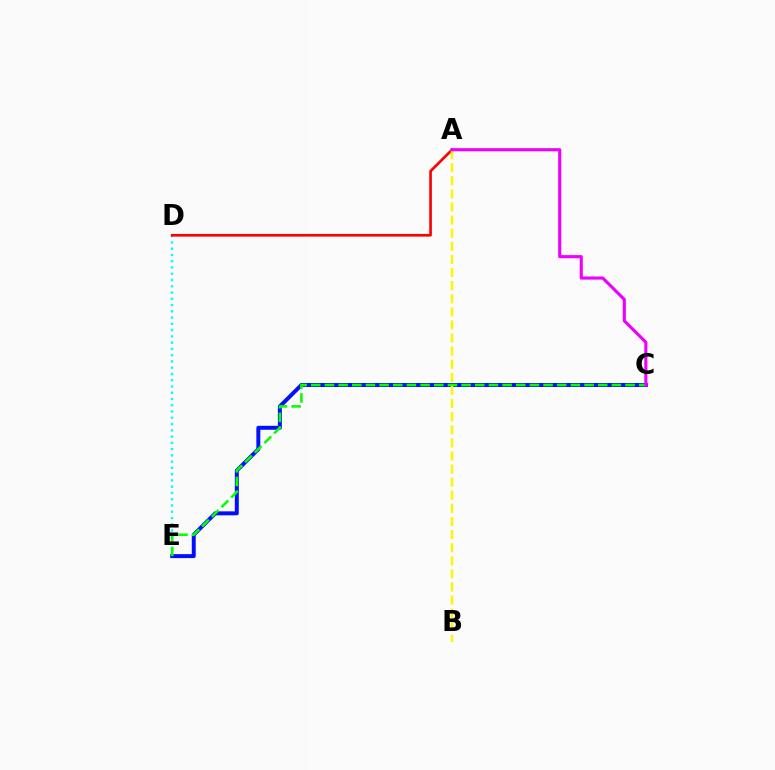{('D', 'E'): [{'color': '#00fff6', 'line_style': 'dotted', 'thickness': 1.7}], ('A', 'D'): [{'color': '#ff0000', 'line_style': 'solid', 'thickness': 1.92}], ('C', 'E'): [{'color': '#0010ff', 'line_style': 'solid', 'thickness': 2.85}, {'color': '#08ff00', 'line_style': 'dashed', 'thickness': 1.86}], ('A', 'B'): [{'color': '#fcf500', 'line_style': 'dashed', 'thickness': 1.78}], ('A', 'C'): [{'color': '#ee00ff', 'line_style': 'solid', 'thickness': 2.24}]}